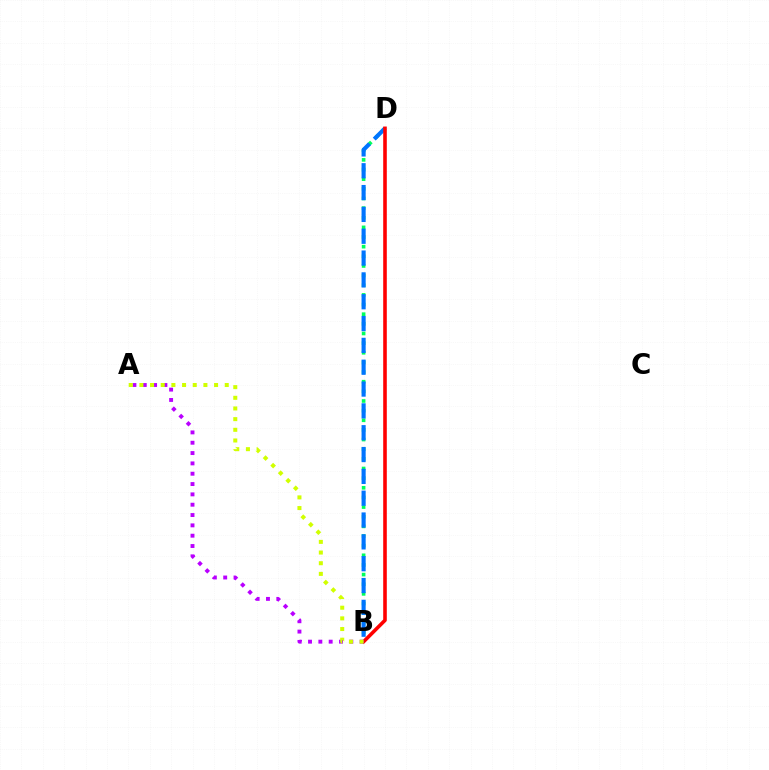{('B', 'D'): [{'color': '#00ff5c', 'line_style': 'dotted', 'thickness': 2.62}, {'color': '#0074ff', 'line_style': 'dashed', 'thickness': 2.97}, {'color': '#ff0000', 'line_style': 'solid', 'thickness': 2.59}], ('A', 'B'): [{'color': '#b900ff', 'line_style': 'dotted', 'thickness': 2.81}, {'color': '#d1ff00', 'line_style': 'dotted', 'thickness': 2.9}]}